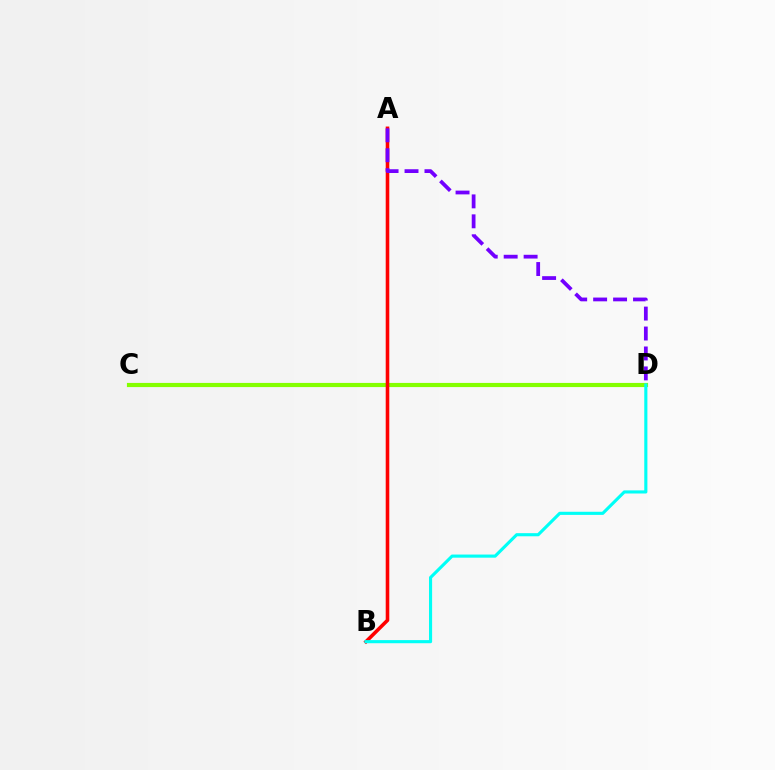{('C', 'D'): [{'color': '#84ff00', 'line_style': 'solid', 'thickness': 2.99}], ('A', 'B'): [{'color': '#ff0000', 'line_style': 'solid', 'thickness': 2.58}], ('B', 'D'): [{'color': '#00fff6', 'line_style': 'solid', 'thickness': 2.25}], ('A', 'D'): [{'color': '#7200ff', 'line_style': 'dashed', 'thickness': 2.71}]}